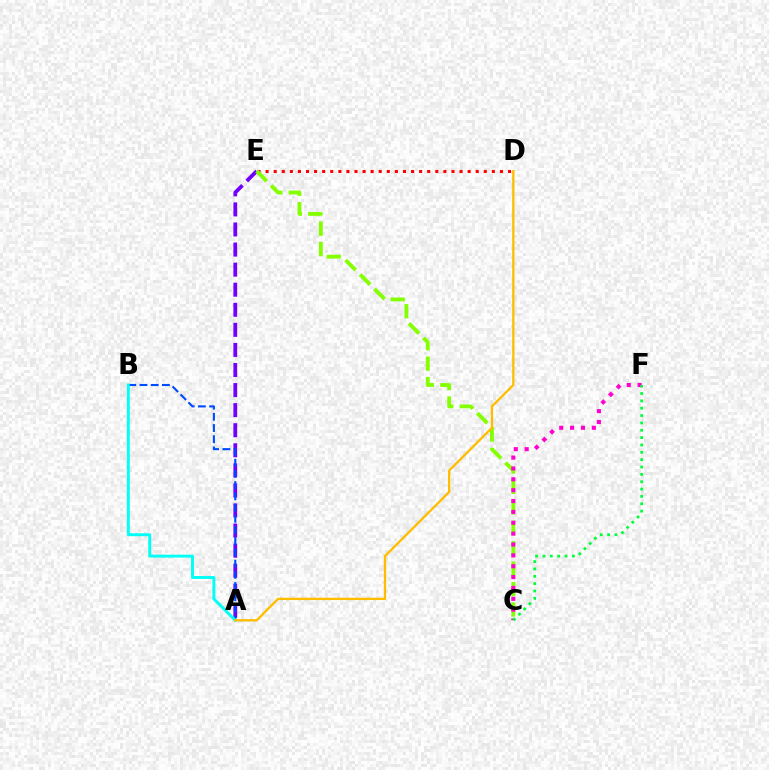{('A', 'E'): [{'color': '#7200ff', 'line_style': 'dashed', 'thickness': 2.73}], ('D', 'E'): [{'color': '#ff0000', 'line_style': 'dotted', 'thickness': 2.2}], ('A', 'B'): [{'color': '#004bff', 'line_style': 'dashed', 'thickness': 1.52}, {'color': '#00fff6', 'line_style': 'solid', 'thickness': 2.11}], ('C', 'E'): [{'color': '#84ff00', 'line_style': 'dashed', 'thickness': 2.77}], ('C', 'F'): [{'color': '#ff00cf', 'line_style': 'dotted', 'thickness': 2.95}, {'color': '#00ff39', 'line_style': 'dotted', 'thickness': 2.0}], ('A', 'D'): [{'color': '#ffbd00', 'line_style': 'solid', 'thickness': 1.66}]}